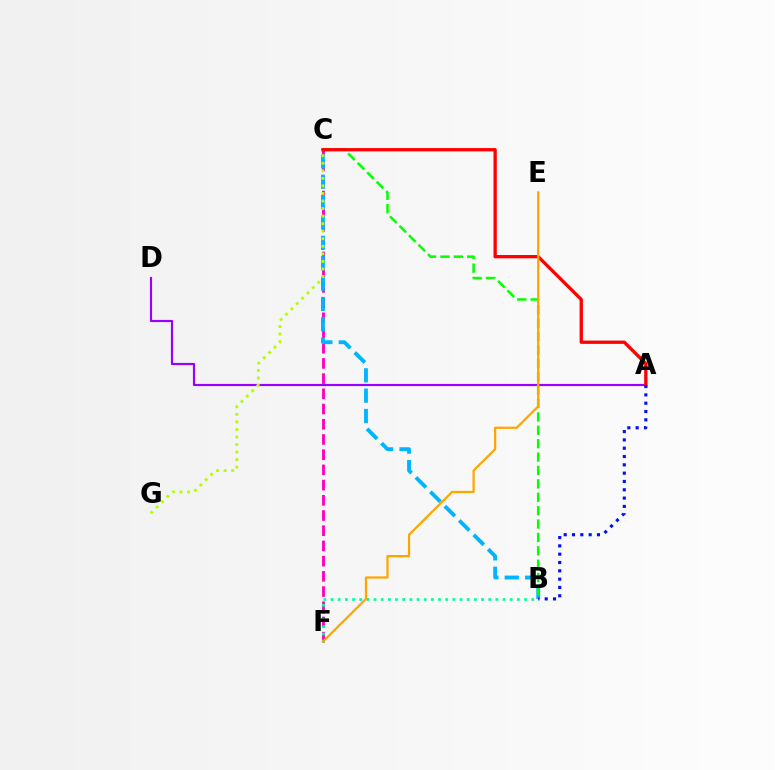{('C', 'F'): [{'color': '#ff00bd', 'line_style': 'dashed', 'thickness': 2.07}], ('A', 'D'): [{'color': '#9b00ff', 'line_style': 'solid', 'thickness': 1.57}], ('B', 'C'): [{'color': '#00b5ff', 'line_style': 'dashed', 'thickness': 2.77}, {'color': '#08ff00', 'line_style': 'dashed', 'thickness': 1.82}], ('B', 'F'): [{'color': '#00ff9d', 'line_style': 'dotted', 'thickness': 1.95}], ('A', 'C'): [{'color': '#ff0000', 'line_style': 'solid', 'thickness': 2.38}], ('A', 'B'): [{'color': '#0010ff', 'line_style': 'dotted', 'thickness': 2.26}], ('E', 'F'): [{'color': '#ffa500', 'line_style': 'solid', 'thickness': 1.6}], ('C', 'G'): [{'color': '#b3ff00', 'line_style': 'dotted', 'thickness': 2.05}]}